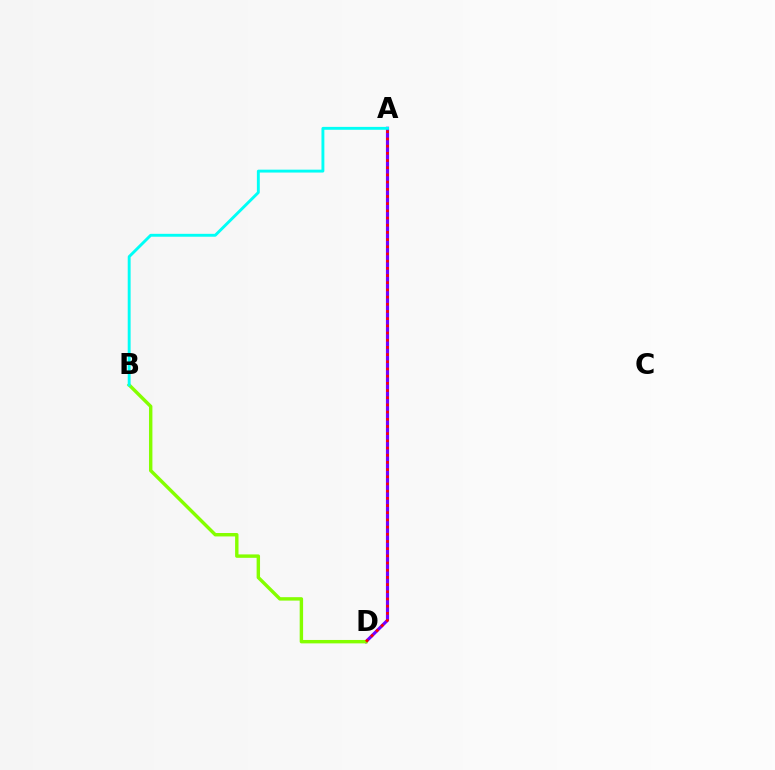{('A', 'D'): [{'color': '#7200ff', 'line_style': 'solid', 'thickness': 2.26}, {'color': '#ff0000', 'line_style': 'dotted', 'thickness': 1.95}], ('B', 'D'): [{'color': '#84ff00', 'line_style': 'solid', 'thickness': 2.46}], ('A', 'B'): [{'color': '#00fff6', 'line_style': 'solid', 'thickness': 2.09}]}